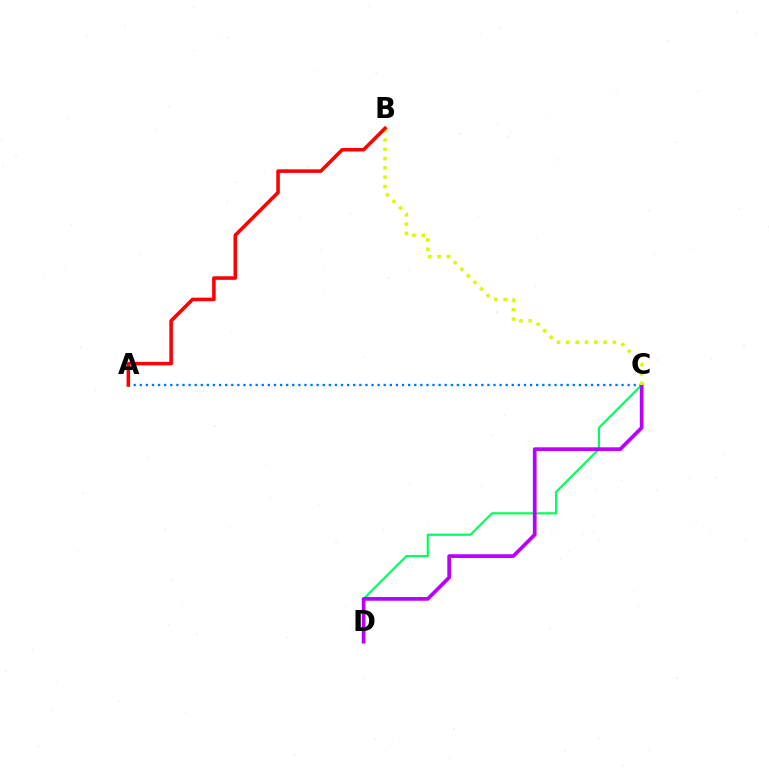{('C', 'D'): [{'color': '#00ff5c', 'line_style': 'solid', 'thickness': 1.57}, {'color': '#b900ff', 'line_style': 'solid', 'thickness': 2.68}], ('A', 'C'): [{'color': '#0074ff', 'line_style': 'dotted', 'thickness': 1.66}], ('B', 'C'): [{'color': '#d1ff00', 'line_style': 'dotted', 'thickness': 2.53}], ('A', 'B'): [{'color': '#ff0000', 'line_style': 'solid', 'thickness': 2.56}]}